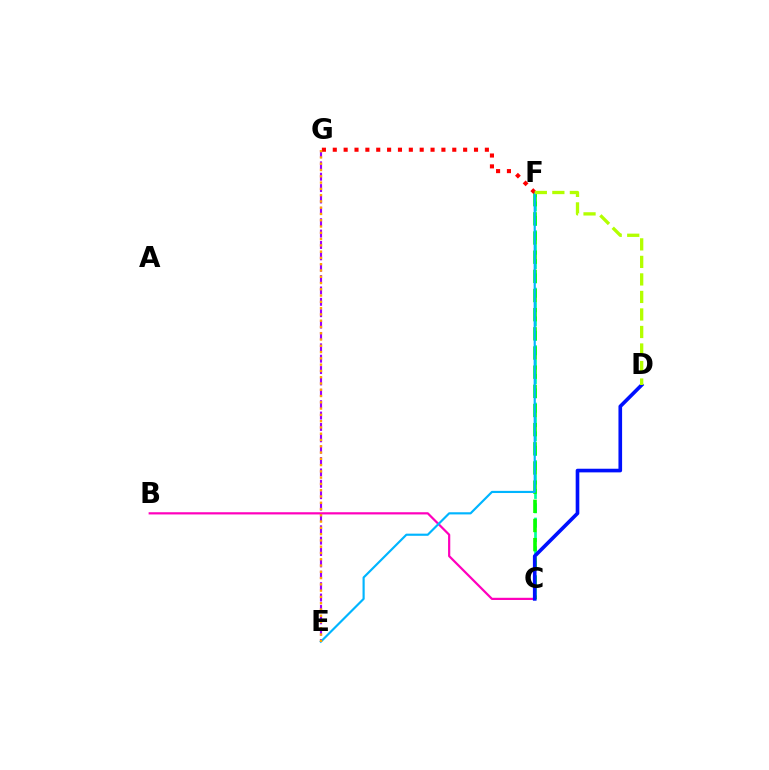{('C', 'F'): [{'color': '#00ff9d', 'line_style': 'dashed', 'thickness': 1.95}, {'color': '#08ff00', 'line_style': 'dashed', 'thickness': 2.6}], ('B', 'C'): [{'color': '#ff00bd', 'line_style': 'solid', 'thickness': 1.59}], ('E', 'G'): [{'color': '#9b00ff', 'line_style': 'dashed', 'thickness': 1.55}, {'color': '#ffa500', 'line_style': 'dotted', 'thickness': 1.71}], ('E', 'F'): [{'color': '#00b5ff', 'line_style': 'solid', 'thickness': 1.55}], ('C', 'D'): [{'color': '#0010ff', 'line_style': 'solid', 'thickness': 2.62}], ('F', 'G'): [{'color': '#ff0000', 'line_style': 'dotted', 'thickness': 2.95}], ('D', 'F'): [{'color': '#b3ff00', 'line_style': 'dashed', 'thickness': 2.38}]}